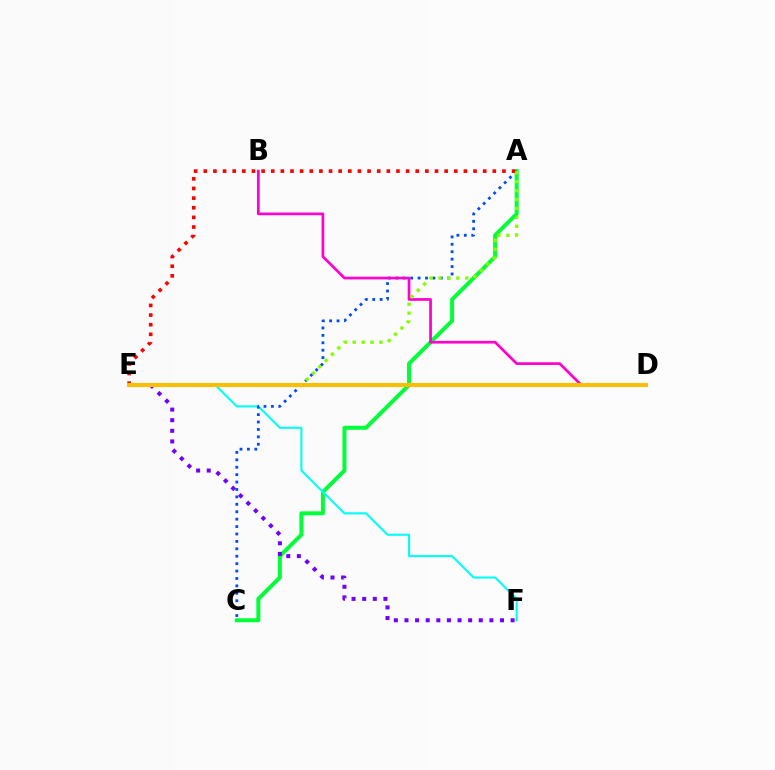{('A', 'C'): [{'color': '#00ff39', 'line_style': 'solid', 'thickness': 2.86}, {'color': '#004bff', 'line_style': 'dotted', 'thickness': 2.02}], ('E', 'F'): [{'color': '#00fff6', 'line_style': 'solid', 'thickness': 1.51}, {'color': '#7200ff', 'line_style': 'dotted', 'thickness': 2.88}], ('A', 'E'): [{'color': '#ff0000', 'line_style': 'dotted', 'thickness': 2.62}, {'color': '#84ff00', 'line_style': 'dotted', 'thickness': 2.42}], ('B', 'D'): [{'color': '#ff00cf', 'line_style': 'solid', 'thickness': 1.95}], ('D', 'E'): [{'color': '#ffbd00', 'line_style': 'solid', 'thickness': 2.92}]}